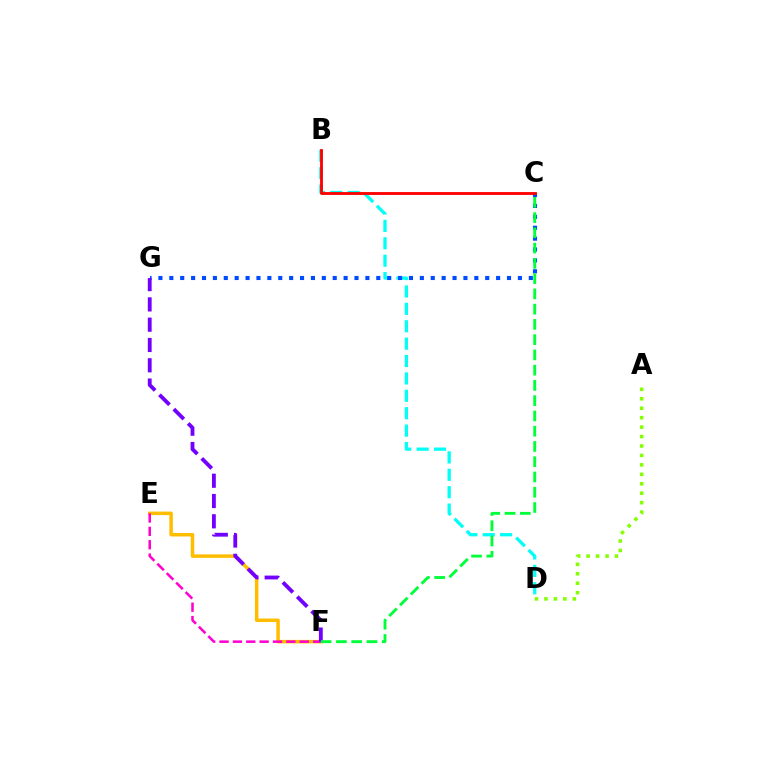{('E', 'F'): [{'color': '#ffbd00', 'line_style': 'solid', 'thickness': 2.52}, {'color': '#ff00cf', 'line_style': 'dashed', 'thickness': 1.82}], ('B', 'D'): [{'color': '#00fff6', 'line_style': 'dashed', 'thickness': 2.36}], ('C', 'G'): [{'color': '#004bff', 'line_style': 'dotted', 'thickness': 2.96}], ('F', 'G'): [{'color': '#7200ff', 'line_style': 'dashed', 'thickness': 2.76}], ('C', 'F'): [{'color': '#00ff39', 'line_style': 'dashed', 'thickness': 2.07}], ('B', 'C'): [{'color': '#ff0000', 'line_style': 'solid', 'thickness': 2.04}], ('A', 'D'): [{'color': '#84ff00', 'line_style': 'dotted', 'thickness': 2.57}]}